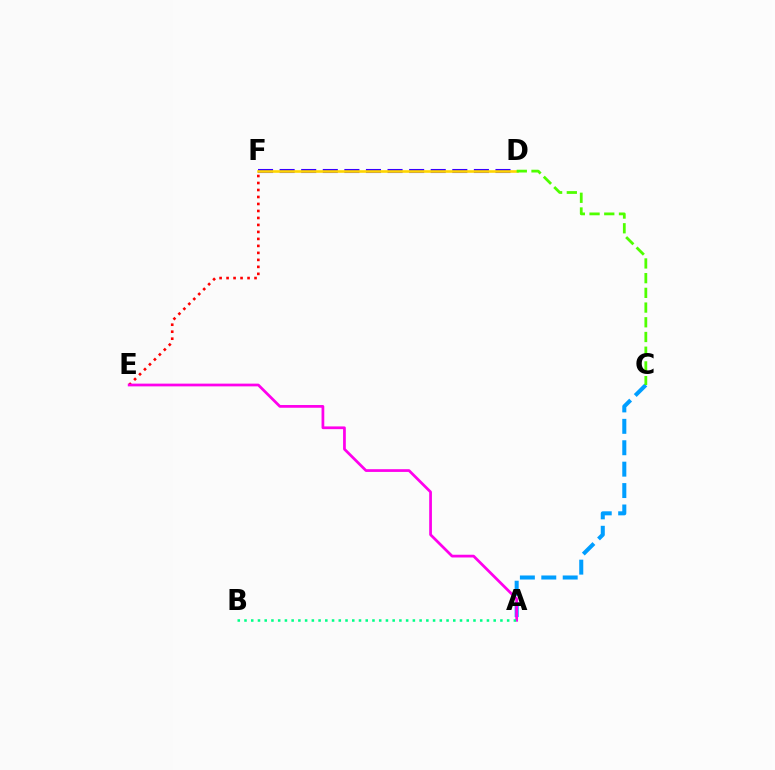{('E', 'F'): [{'color': '#ff0000', 'line_style': 'dotted', 'thickness': 1.9}], ('A', 'C'): [{'color': '#009eff', 'line_style': 'dashed', 'thickness': 2.91}], ('D', 'F'): [{'color': '#3700ff', 'line_style': 'dashed', 'thickness': 2.93}, {'color': '#ffd500', 'line_style': 'solid', 'thickness': 1.89}], ('A', 'E'): [{'color': '#ff00ed', 'line_style': 'solid', 'thickness': 1.97}], ('C', 'D'): [{'color': '#4fff00', 'line_style': 'dashed', 'thickness': 2.0}], ('A', 'B'): [{'color': '#00ff86', 'line_style': 'dotted', 'thickness': 1.83}]}